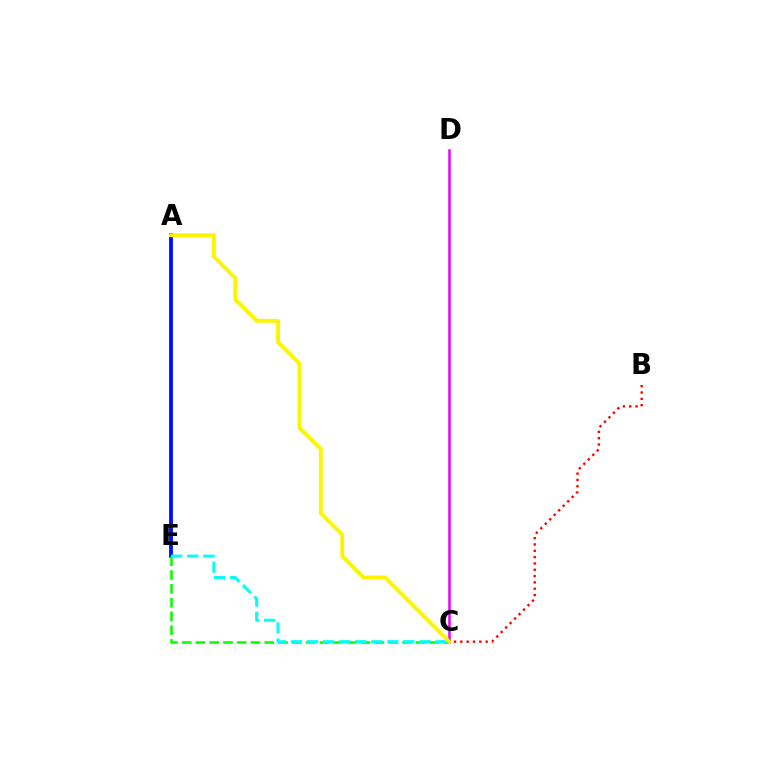{('A', 'E'): [{'color': '#0010ff', 'line_style': 'solid', 'thickness': 2.77}], ('C', 'E'): [{'color': '#08ff00', 'line_style': 'dashed', 'thickness': 1.87}, {'color': '#00fff6', 'line_style': 'dashed', 'thickness': 2.18}], ('B', 'C'): [{'color': '#ff0000', 'line_style': 'dotted', 'thickness': 1.72}], ('C', 'D'): [{'color': '#ee00ff', 'line_style': 'solid', 'thickness': 1.82}], ('A', 'C'): [{'color': '#fcf500', 'line_style': 'solid', 'thickness': 2.77}]}